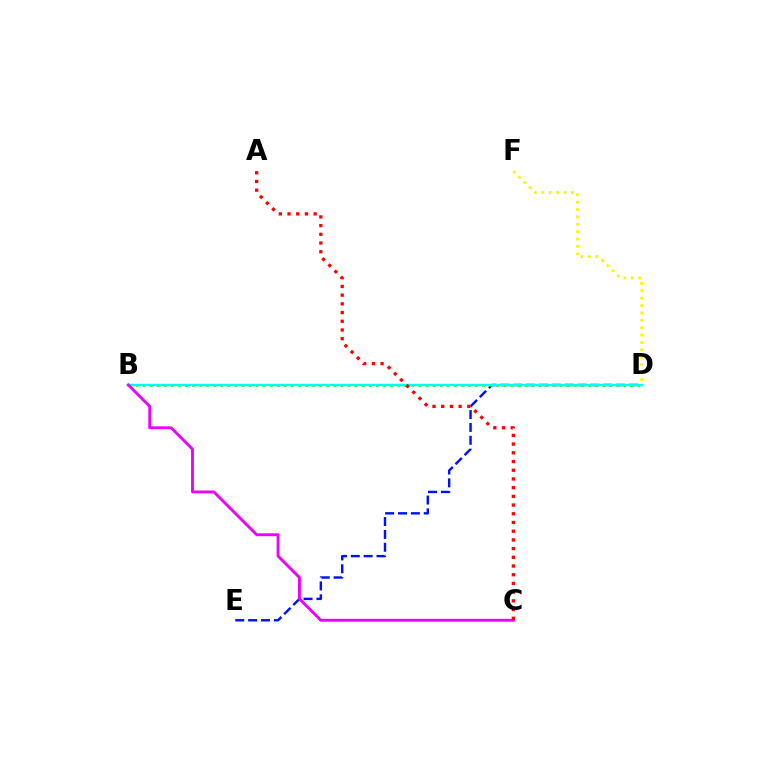{('D', 'E'): [{'color': '#0010ff', 'line_style': 'dashed', 'thickness': 1.75}], ('B', 'D'): [{'color': '#08ff00', 'line_style': 'dotted', 'thickness': 1.92}, {'color': '#00fff6', 'line_style': 'solid', 'thickness': 1.74}], ('D', 'F'): [{'color': '#fcf500', 'line_style': 'dotted', 'thickness': 2.01}], ('B', 'C'): [{'color': '#ee00ff', 'line_style': 'solid', 'thickness': 2.07}], ('A', 'C'): [{'color': '#ff0000', 'line_style': 'dotted', 'thickness': 2.37}]}